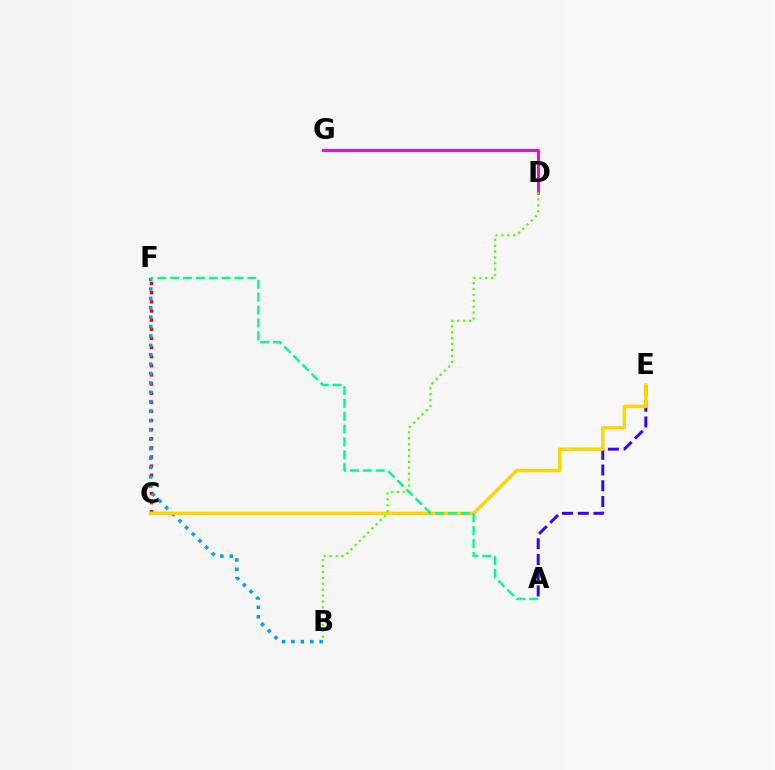{('C', 'F'): [{'color': '#ff0000', 'line_style': 'dotted', 'thickness': 2.48}], ('B', 'F'): [{'color': '#009eff', 'line_style': 'dotted', 'thickness': 2.55}], ('A', 'E'): [{'color': '#3700ff', 'line_style': 'dashed', 'thickness': 2.14}], ('D', 'G'): [{'color': '#ff00ed', 'line_style': 'solid', 'thickness': 2.18}], ('C', 'E'): [{'color': '#ffd500', 'line_style': 'solid', 'thickness': 2.47}], ('B', 'D'): [{'color': '#4fff00', 'line_style': 'dotted', 'thickness': 1.6}], ('A', 'F'): [{'color': '#00ff86', 'line_style': 'dashed', 'thickness': 1.75}]}